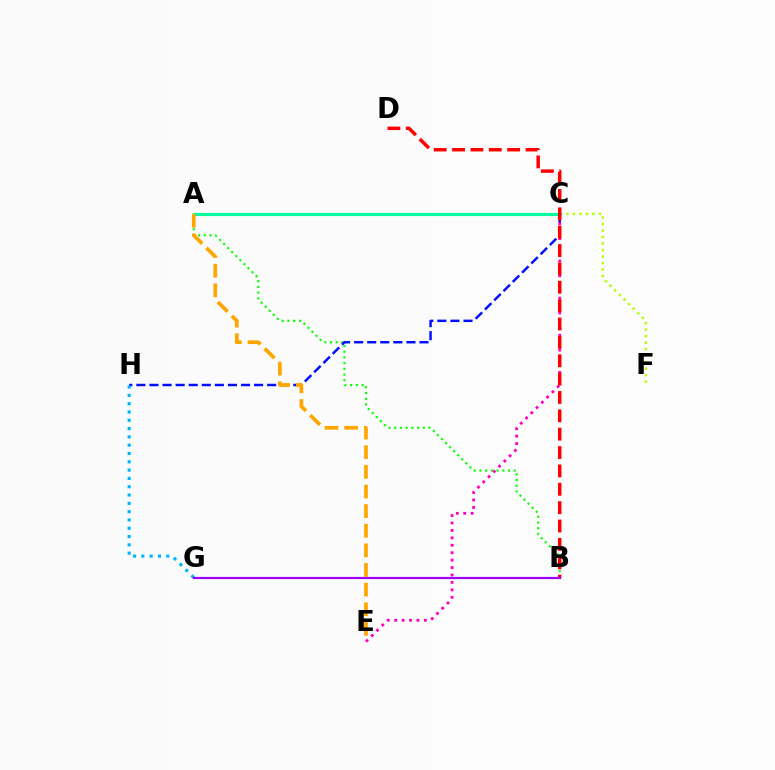{('A', 'B'): [{'color': '#08ff00', 'line_style': 'dotted', 'thickness': 1.55}], ('C', 'H'): [{'color': '#0010ff', 'line_style': 'dashed', 'thickness': 1.78}], ('C', 'E'): [{'color': '#ff00bd', 'line_style': 'dotted', 'thickness': 2.02}], ('C', 'F'): [{'color': '#b3ff00', 'line_style': 'dotted', 'thickness': 1.77}], ('A', 'C'): [{'color': '#00ff9d', 'line_style': 'solid', 'thickness': 2.25}], ('A', 'E'): [{'color': '#ffa500', 'line_style': 'dashed', 'thickness': 2.67}], ('B', 'D'): [{'color': '#ff0000', 'line_style': 'dashed', 'thickness': 2.49}], ('G', 'H'): [{'color': '#00b5ff', 'line_style': 'dotted', 'thickness': 2.26}], ('B', 'G'): [{'color': '#9b00ff', 'line_style': 'solid', 'thickness': 1.57}]}